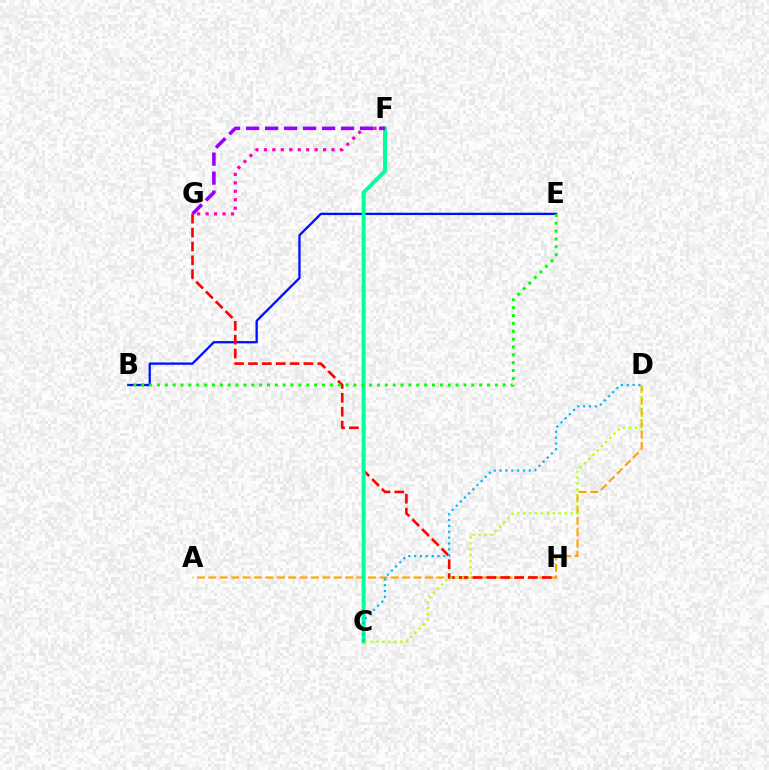{('A', 'D'): [{'color': '#ffa500', 'line_style': 'dashed', 'thickness': 1.55}], ('B', 'E'): [{'color': '#0010ff', 'line_style': 'solid', 'thickness': 1.66}, {'color': '#08ff00', 'line_style': 'dotted', 'thickness': 2.14}], ('G', 'H'): [{'color': '#ff0000', 'line_style': 'dashed', 'thickness': 1.88}], ('C', 'F'): [{'color': '#00ff9d', 'line_style': 'solid', 'thickness': 2.83}], ('C', 'D'): [{'color': '#b3ff00', 'line_style': 'dotted', 'thickness': 1.61}, {'color': '#00b5ff', 'line_style': 'dotted', 'thickness': 1.59}], ('F', 'G'): [{'color': '#ff00bd', 'line_style': 'dotted', 'thickness': 2.3}, {'color': '#9b00ff', 'line_style': 'dashed', 'thickness': 2.58}]}